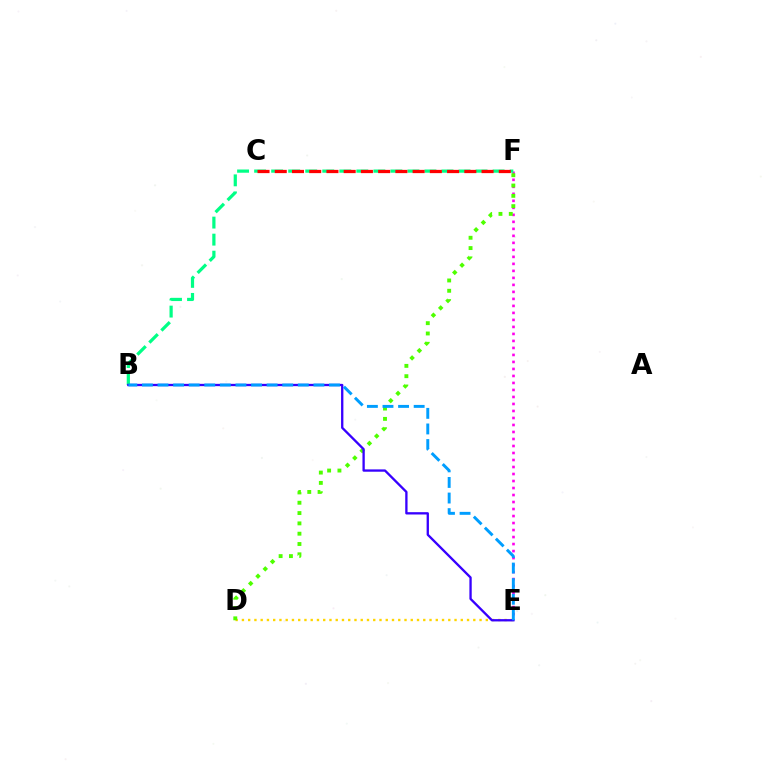{('E', 'F'): [{'color': '#ff00ed', 'line_style': 'dotted', 'thickness': 1.9}], ('D', 'E'): [{'color': '#ffd500', 'line_style': 'dotted', 'thickness': 1.7}], ('B', 'F'): [{'color': '#00ff86', 'line_style': 'dashed', 'thickness': 2.31}], ('D', 'F'): [{'color': '#4fff00', 'line_style': 'dotted', 'thickness': 2.8}], ('C', 'F'): [{'color': '#ff0000', 'line_style': 'dashed', 'thickness': 2.34}], ('B', 'E'): [{'color': '#3700ff', 'line_style': 'solid', 'thickness': 1.67}, {'color': '#009eff', 'line_style': 'dashed', 'thickness': 2.12}]}